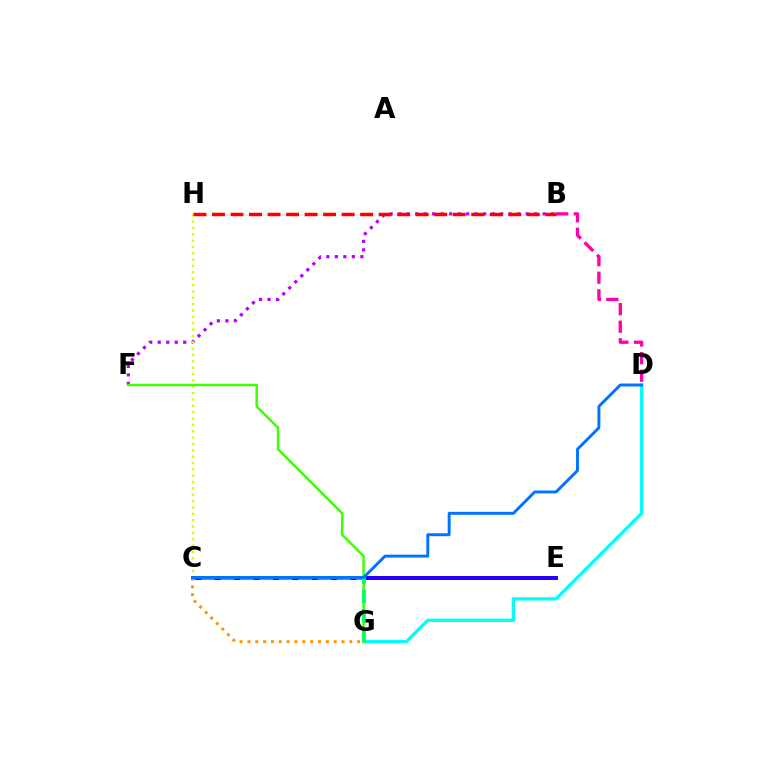{('B', 'F'): [{'color': '#b900ff', 'line_style': 'dotted', 'thickness': 2.31}], ('C', 'E'): [{'color': '#2500ff', 'line_style': 'solid', 'thickness': 2.87}], ('C', 'H'): [{'color': '#d1ff00', 'line_style': 'dotted', 'thickness': 1.73}], ('D', 'G'): [{'color': '#00fff6', 'line_style': 'solid', 'thickness': 2.41}], ('B', 'D'): [{'color': '#ff00ac', 'line_style': 'dashed', 'thickness': 2.39}], ('B', 'H'): [{'color': '#ff0000', 'line_style': 'dashed', 'thickness': 2.52}], ('F', 'G'): [{'color': '#3dff00', 'line_style': 'solid', 'thickness': 1.78}], ('C', 'G'): [{'color': '#ff9400', 'line_style': 'dotted', 'thickness': 2.13}, {'color': '#00ff5c', 'line_style': 'dashed', 'thickness': 2.63}], ('C', 'D'): [{'color': '#0074ff', 'line_style': 'solid', 'thickness': 2.12}]}